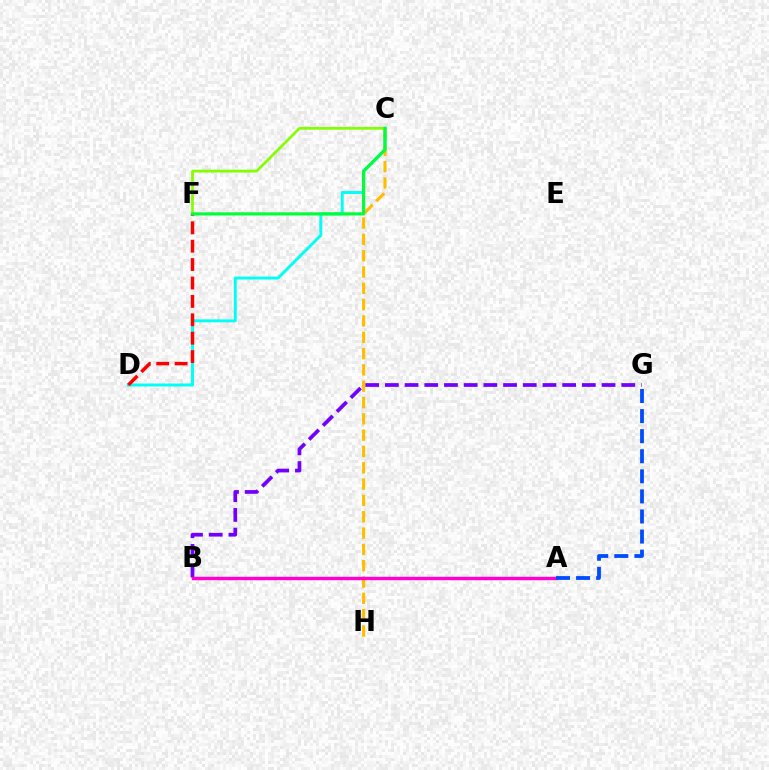{('C', 'D'): [{'color': '#00fff6', 'line_style': 'solid', 'thickness': 2.12}], ('C', 'F'): [{'color': '#84ff00', 'line_style': 'solid', 'thickness': 1.97}, {'color': '#00ff39', 'line_style': 'solid', 'thickness': 2.27}], ('D', 'F'): [{'color': '#ff0000', 'line_style': 'dashed', 'thickness': 2.5}], ('B', 'G'): [{'color': '#7200ff', 'line_style': 'dashed', 'thickness': 2.68}], ('C', 'H'): [{'color': '#ffbd00', 'line_style': 'dashed', 'thickness': 2.22}], ('A', 'B'): [{'color': '#ff00cf', 'line_style': 'solid', 'thickness': 2.45}], ('A', 'G'): [{'color': '#004bff', 'line_style': 'dashed', 'thickness': 2.73}]}